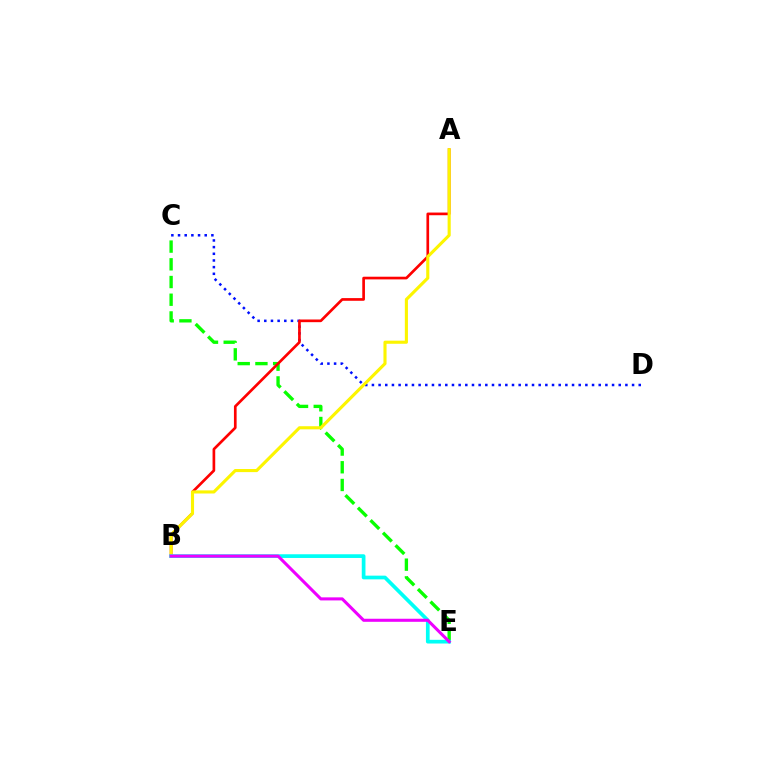{('C', 'E'): [{'color': '#08ff00', 'line_style': 'dashed', 'thickness': 2.41}], ('C', 'D'): [{'color': '#0010ff', 'line_style': 'dotted', 'thickness': 1.81}], ('A', 'B'): [{'color': '#ff0000', 'line_style': 'solid', 'thickness': 1.93}, {'color': '#fcf500', 'line_style': 'solid', 'thickness': 2.24}], ('B', 'E'): [{'color': '#00fff6', 'line_style': 'solid', 'thickness': 2.67}, {'color': '#ee00ff', 'line_style': 'solid', 'thickness': 2.2}]}